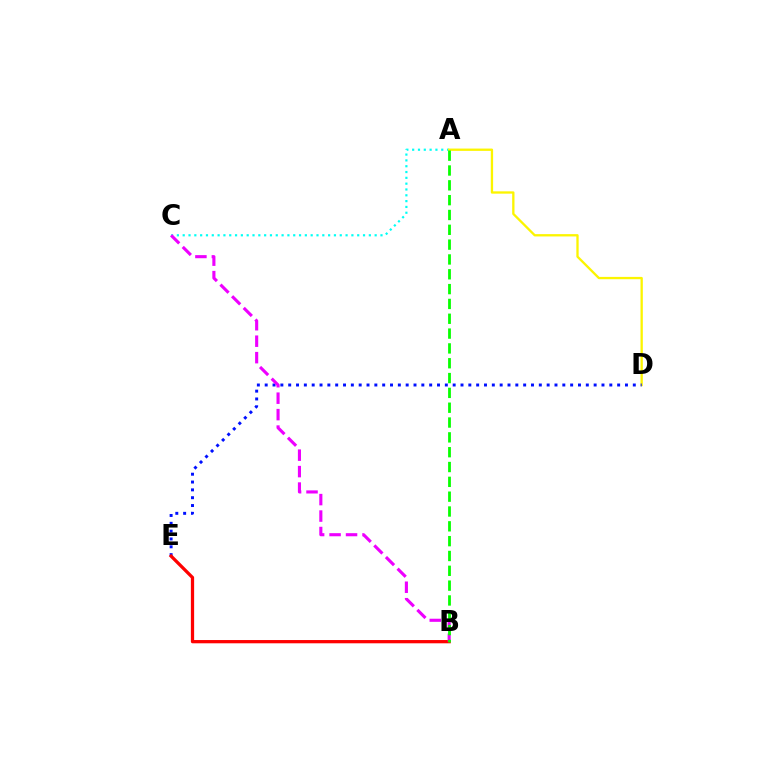{('A', 'C'): [{'color': '#00fff6', 'line_style': 'dotted', 'thickness': 1.58}], ('A', 'D'): [{'color': '#fcf500', 'line_style': 'solid', 'thickness': 1.67}], ('D', 'E'): [{'color': '#0010ff', 'line_style': 'dotted', 'thickness': 2.13}], ('B', 'E'): [{'color': '#ff0000', 'line_style': 'solid', 'thickness': 2.35}], ('B', 'C'): [{'color': '#ee00ff', 'line_style': 'dashed', 'thickness': 2.24}], ('A', 'B'): [{'color': '#08ff00', 'line_style': 'dashed', 'thickness': 2.01}]}